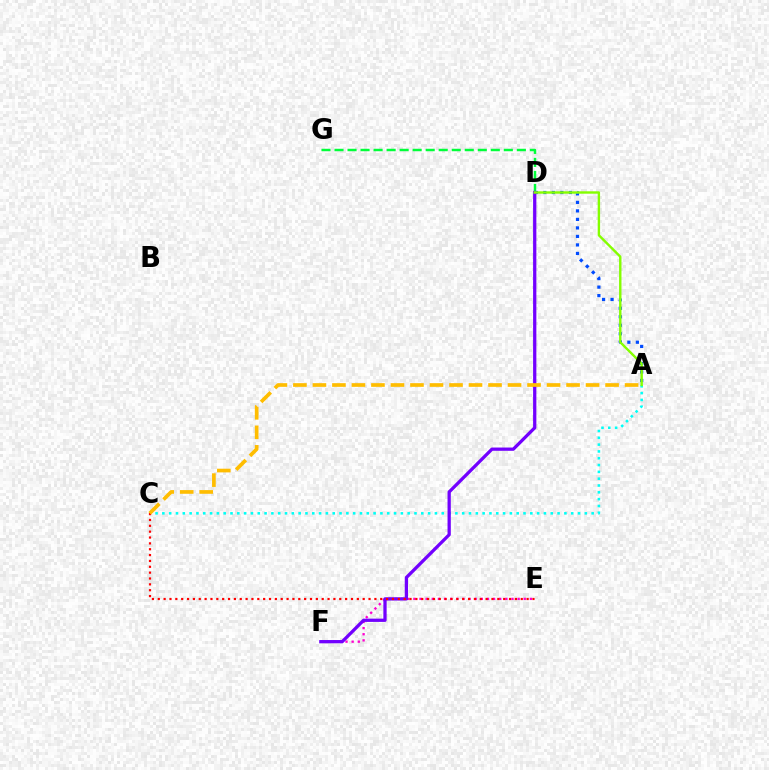{('E', 'F'): [{'color': '#ff00cf', 'line_style': 'dotted', 'thickness': 1.67}], ('A', 'D'): [{'color': '#004bff', 'line_style': 'dotted', 'thickness': 2.31}, {'color': '#84ff00', 'line_style': 'solid', 'thickness': 1.73}], ('D', 'G'): [{'color': '#00ff39', 'line_style': 'dashed', 'thickness': 1.77}], ('A', 'C'): [{'color': '#00fff6', 'line_style': 'dotted', 'thickness': 1.85}, {'color': '#ffbd00', 'line_style': 'dashed', 'thickness': 2.65}], ('D', 'F'): [{'color': '#7200ff', 'line_style': 'solid', 'thickness': 2.35}], ('C', 'E'): [{'color': '#ff0000', 'line_style': 'dotted', 'thickness': 1.59}]}